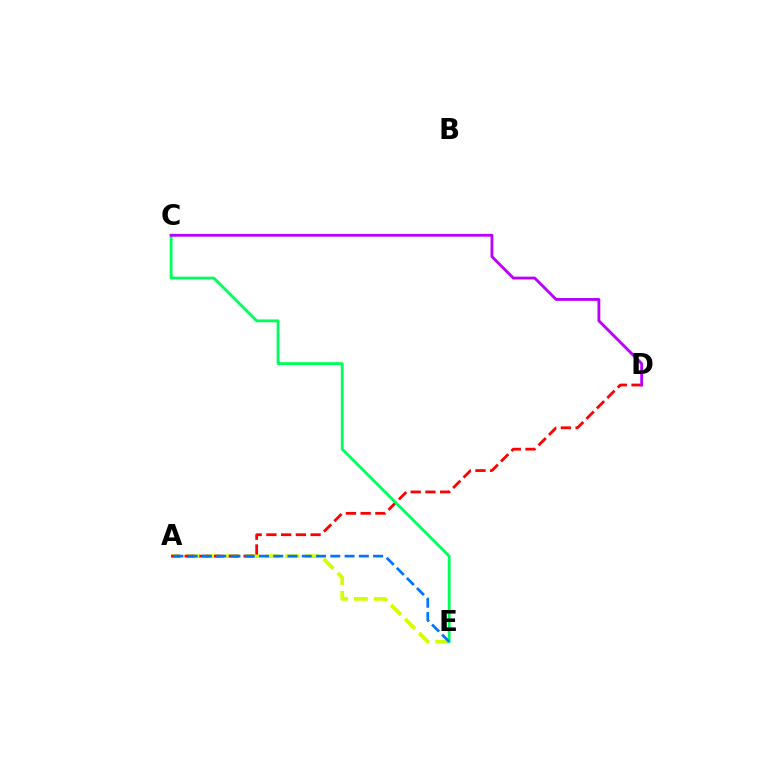{('A', 'E'): [{'color': '#d1ff00', 'line_style': 'dashed', 'thickness': 2.69}, {'color': '#0074ff', 'line_style': 'dashed', 'thickness': 1.94}], ('A', 'D'): [{'color': '#ff0000', 'line_style': 'dashed', 'thickness': 2.0}], ('C', 'E'): [{'color': '#00ff5c', 'line_style': 'solid', 'thickness': 2.04}], ('C', 'D'): [{'color': '#b900ff', 'line_style': 'solid', 'thickness': 2.04}]}